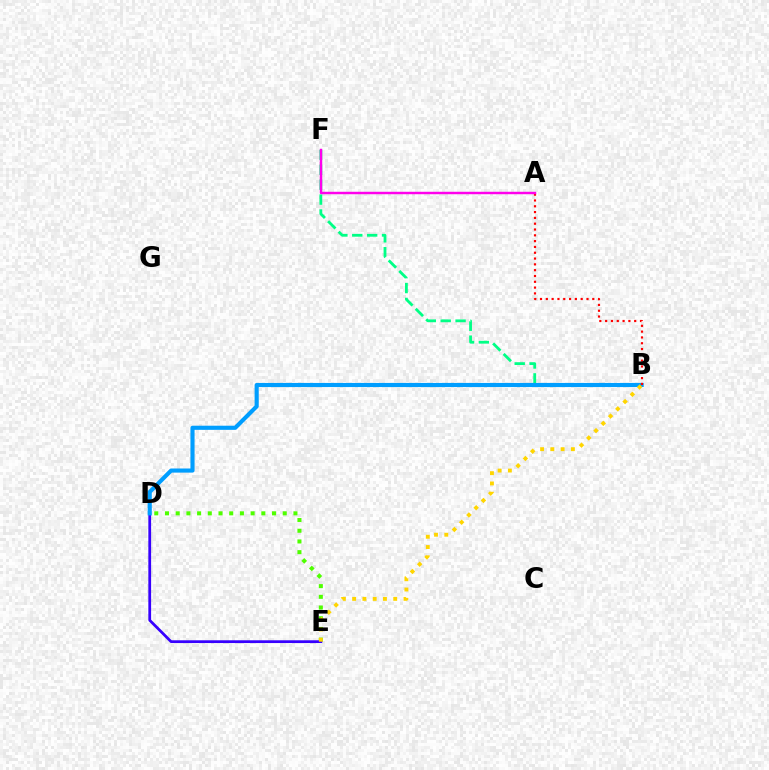{('D', 'E'): [{'color': '#4fff00', 'line_style': 'dotted', 'thickness': 2.91}, {'color': '#3700ff', 'line_style': 'solid', 'thickness': 1.99}], ('B', 'F'): [{'color': '#00ff86', 'line_style': 'dashed', 'thickness': 2.02}], ('B', 'D'): [{'color': '#009eff', 'line_style': 'solid', 'thickness': 2.97}], ('A', 'B'): [{'color': '#ff0000', 'line_style': 'dotted', 'thickness': 1.58}], ('B', 'E'): [{'color': '#ffd500', 'line_style': 'dotted', 'thickness': 2.79}], ('A', 'F'): [{'color': '#ff00ed', 'line_style': 'solid', 'thickness': 1.76}]}